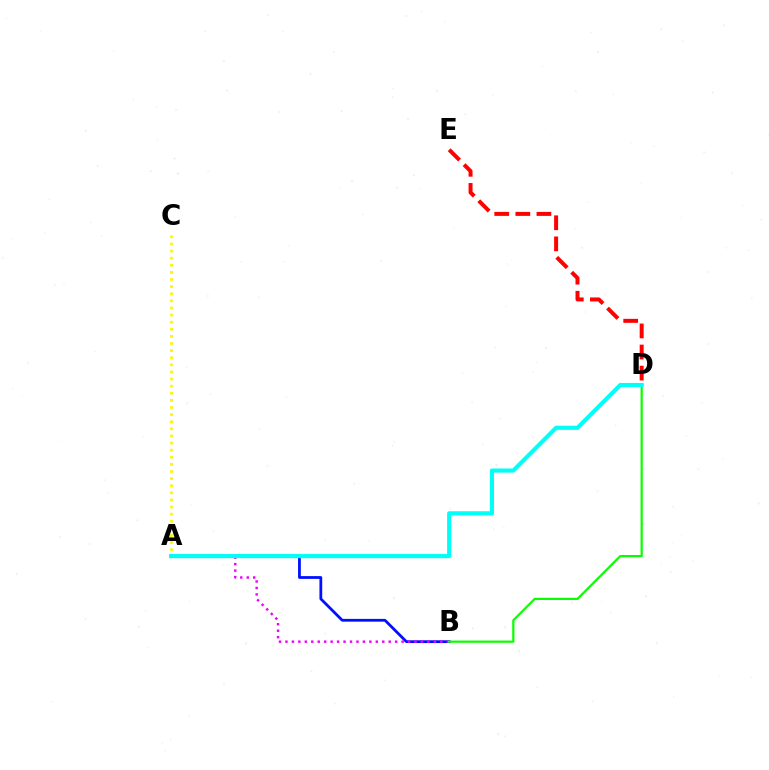{('D', 'E'): [{'color': '#ff0000', 'line_style': 'dashed', 'thickness': 2.86}], ('A', 'B'): [{'color': '#0010ff', 'line_style': 'solid', 'thickness': 2.0}, {'color': '#ee00ff', 'line_style': 'dotted', 'thickness': 1.75}], ('A', 'C'): [{'color': '#fcf500', 'line_style': 'dotted', 'thickness': 1.93}], ('B', 'D'): [{'color': '#08ff00', 'line_style': 'solid', 'thickness': 1.59}], ('A', 'D'): [{'color': '#00fff6', 'line_style': 'solid', 'thickness': 2.99}]}